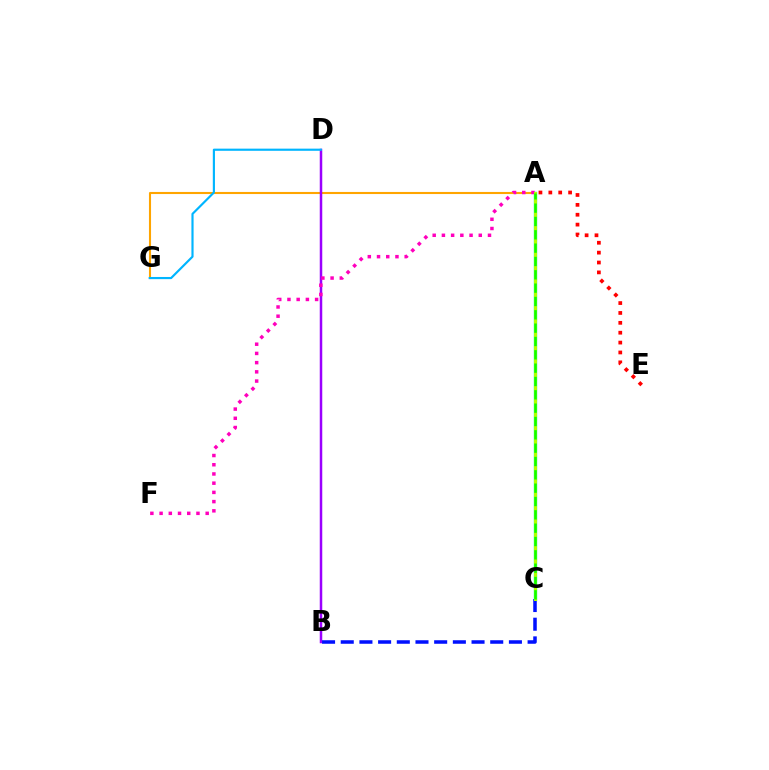{('A', 'G'): [{'color': '#ffa500', 'line_style': 'solid', 'thickness': 1.51}], ('A', 'C'): [{'color': '#00ff9d', 'line_style': 'solid', 'thickness': 2.42}, {'color': '#b3ff00', 'line_style': 'solid', 'thickness': 2.16}, {'color': '#08ff00', 'line_style': 'dashed', 'thickness': 1.81}], ('B', 'D'): [{'color': '#9b00ff', 'line_style': 'solid', 'thickness': 1.8}], ('A', 'E'): [{'color': '#ff0000', 'line_style': 'dotted', 'thickness': 2.68}], ('A', 'F'): [{'color': '#ff00bd', 'line_style': 'dotted', 'thickness': 2.5}], ('D', 'G'): [{'color': '#00b5ff', 'line_style': 'solid', 'thickness': 1.56}], ('B', 'C'): [{'color': '#0010ff', 'line_style': 'dashed', 'thickness': 2.54}]}